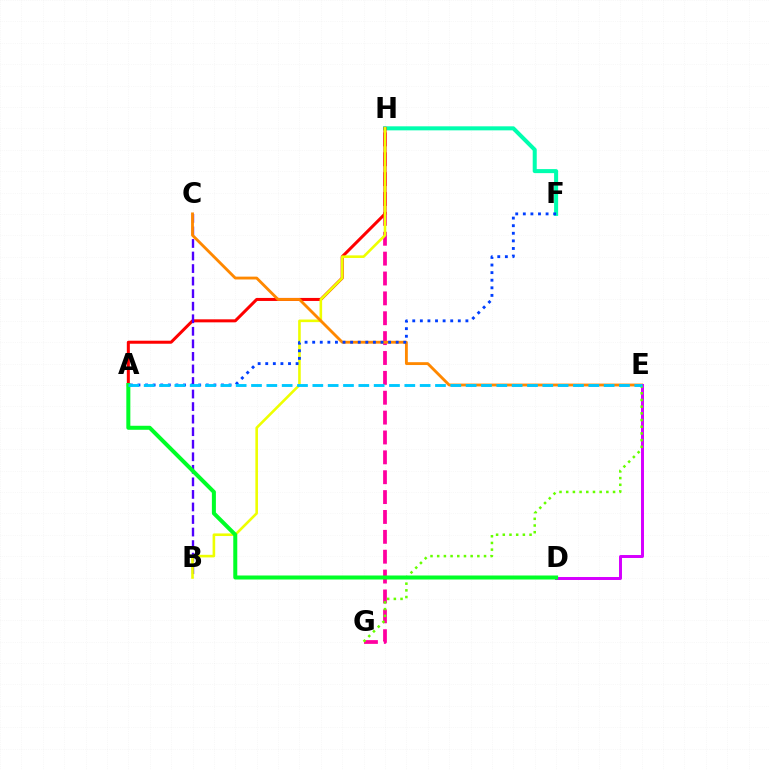{('G', 'H'): [{'color': '#ff00a0', 'line_style': 'dashed', 'thickness': 2.7}], ('F', 'H'): [{'color': '#00ffaf', 'line_style': 'solid', 'thickness': 2.9}], ('A', 'H'): [{'color': '#ff0000', 'line_style': 'solid', 'thickness': 2.18}], ('B', 'C'): [{'color': '#4f00ff', 'line_style': 'dashed', 'thickness': 1.7}], ('B', 'H'): [{'color': '#eeff00', 'line_style': 'solid', 'thickness': 1.87}], ('C', 'E'): [{'color': '#ff8800', 'line_style': 'solid', 'thickness': 2.05}], ('D', 'E'): [{'color': '#d600ff', 'line_style': 'solid', 'thickness': 2.14}], ('E', 'G'): [{'color': '#66ff00', 'line_style': 'dotted', 'thickness': 1.82}], ('A', 'F'): [{'color': '#003fff', 'line_style': 'dotted', 'thickness': 2.06}], ('A', 'D'): [{'color': '#00ff27', 'line_style': 'solid', 'thickness': 2.89}], ('A', 'E'): [{'color': '#00c7ff', 'line_style': 'dashed', 'thickness': 2.08}]}